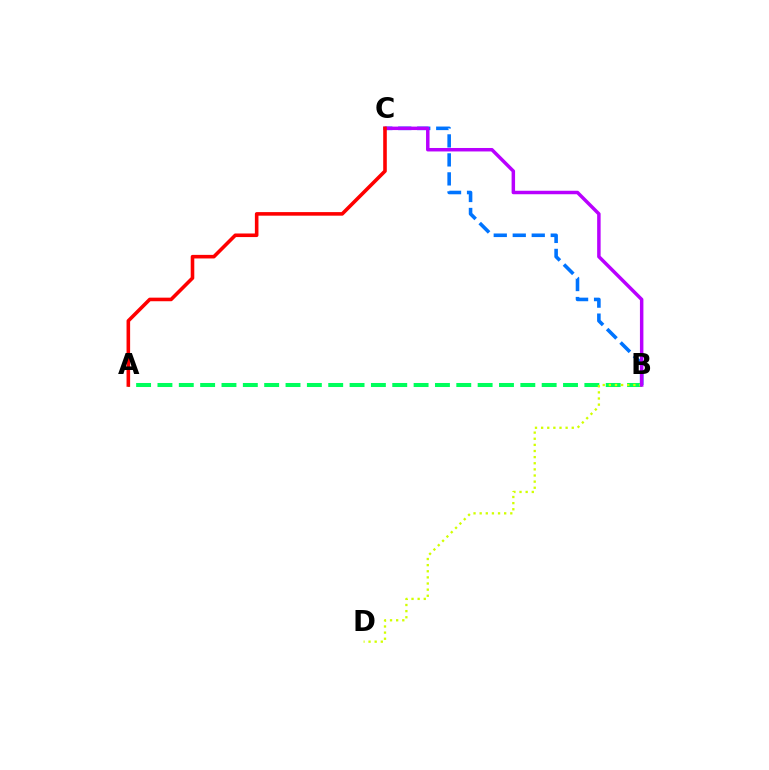{('B', 'C'): [{'color': '#0074ff', 'line_style': 'dashed', 'thickness': 2.58}, {'color': '#b900ff', 'line_style': 'solid', 'thickness': 2.5}], ('A', 'B'): [{'color': '#00ff5c', 'line_style': 'dashed', 'thickness': 2.9}], ('B', 'D'): [{'color': '#d1ff00', 'line_style': 'dotted', 'thickness': 1.66}], ('A', 'C'): [{'color': '#ff0000', 'line_style': 'solid', 'thickness': 2.58}]}